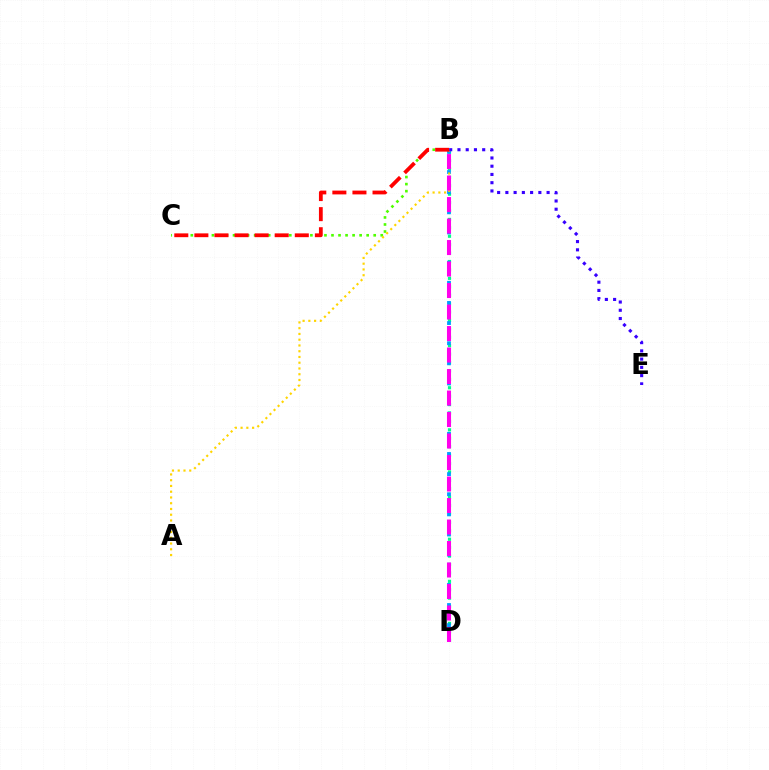{('B', 'D'): [{'color': '#00ff86', 'line_style': 'dotted', 'thickness': 2.29}, {'color': '#009eff', 'line_style': 'dotted', 'thickness': 2.74}, {'color': '#ff00ed', 'line_style': 'dashed', 'thickness': 2.92}], ('B', 'C'): [{'color': '#4fff00', 'line_style': 'dotted', 'thickness': 1.91}, {'color': '#ff0000', 'line_style': 'dashed', 'thickness': 2.73}], ('A', 'B'): [{'color': '#ffd500', 'line_style': 'dotted', 'thickness': 1.56}], ('B', 'E'): [{'color': '#3700ff', 'line_style': 'dotted', 'thickness': 2.24}]}